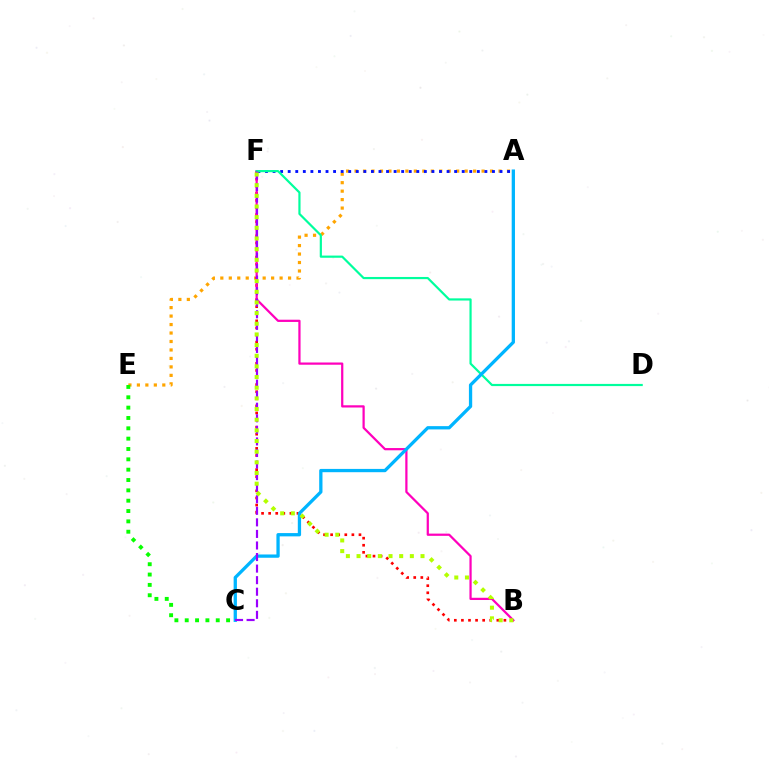{('A', 'E'): [{'color': '#ffa500', 'line_style': 'dotted', 'thickness': 2.3}], ('B', 'F'): [{'color': '#ff0000', 'line_style': 'dotted', 'thickness': 1.92}, {'color': '#ff00bd', 'line_style': 'solid', 'thickness': 1.61}, {'color': '#b3ff00', 'line_style': 'dotted', 'thickness': 2.9}], ('A', 'F'): [{'color': '#0010ff', 'line_style': 'dotted', 'thickness': 2.06}], ('D', 'F'): [{'color': '#00ff9d', 'line_style': 'solid', 'thickness': 1.58}], ('C', 'E'): [{'color': '#08ff00', 'line_style': 'dotted', 'thickness': 2.81}], ('A', 'C'): [{'color': '#00b5ff', 'line_style': 'solid', 'thickness': 2.37}], ('C', 'F'): [{'color': '#9b00ff', 'line_style': 'dashed', 'thickness': 1.57}]}